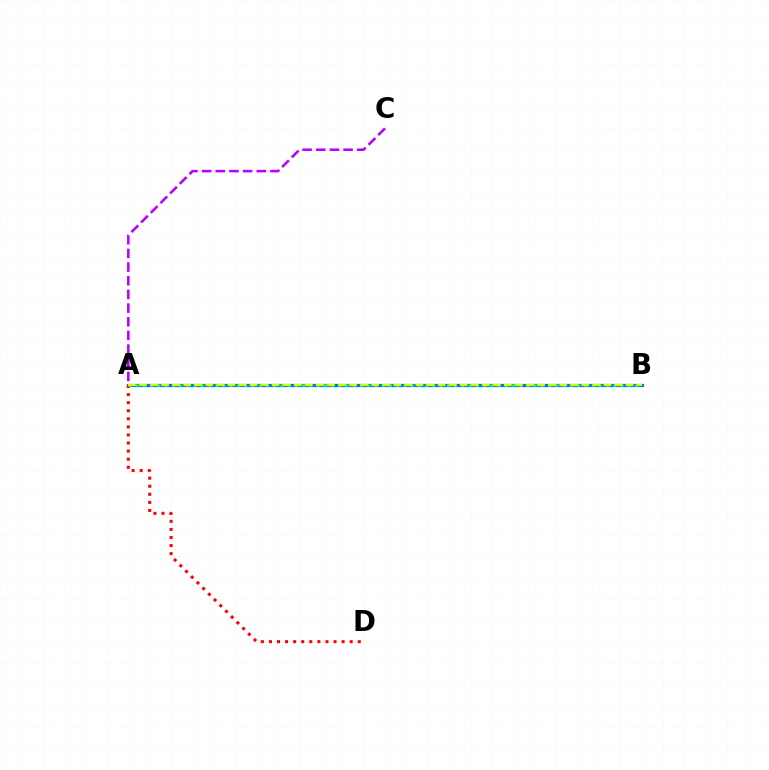{('A', 'C'): [{'color': '#b900ff', 'line_style': 'dashed', 'thickness': 1.86}], ('A', 'B'): [{'color': '#0074ff', 'line_style': 'solid', 'thickness': 2.31}, {'color': '#00ff5c', 'line_style': 'dotted', 'thickness': 1.97}, {'color': '#d1ff00', 'line_style': 'dashed', 'thickness': 1.5}], ('A', 'D'): [{'color': '#ff0000', 'line_style': 'dotted', 'thickness': 2.19}]}